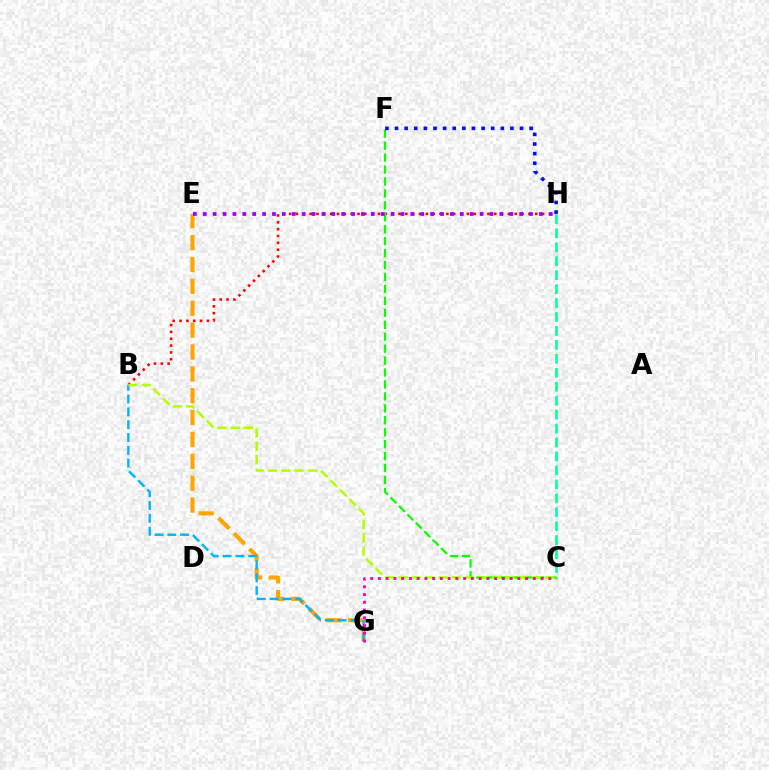{('B', 'H'): [{'color': '#ff0000', 'line_style': 'dotted', 'thickness': 1.86}], ('E', 'G'): [{'color': '#ffa500', 'line_style': 'dashed', 'thickness': 2.97}], ('B', 'G'): [{'color': '#00b5ff', 'line_style': 'dashed', 'thickness': 1.74}], ('C', 'F'): [{'color': '#08ff00', 'line_style': 'dashed', 'thickness': 1.62}], ('B', 'C'): [{'color': '#b3ff00', 'line_style': 'dashed', 'thickness': 1.81}], ('C', 'G'): [{'color': '#ff00bd', 'line_style': 'dotted', 'thickness': 2.1}], ('C', 'H'): [{'color': '#00ff9d', 'line_style': 'dashed', 'thickness': 1.89}], ('F', 'H'): [{'color': '#0010ff', 'line_style': 'dotted', 'thickness': 2.61}], ('E', 'H'): [{'color': '#9b00ff', 'line_style': 'dotted', 'thickness': 2.69}]}